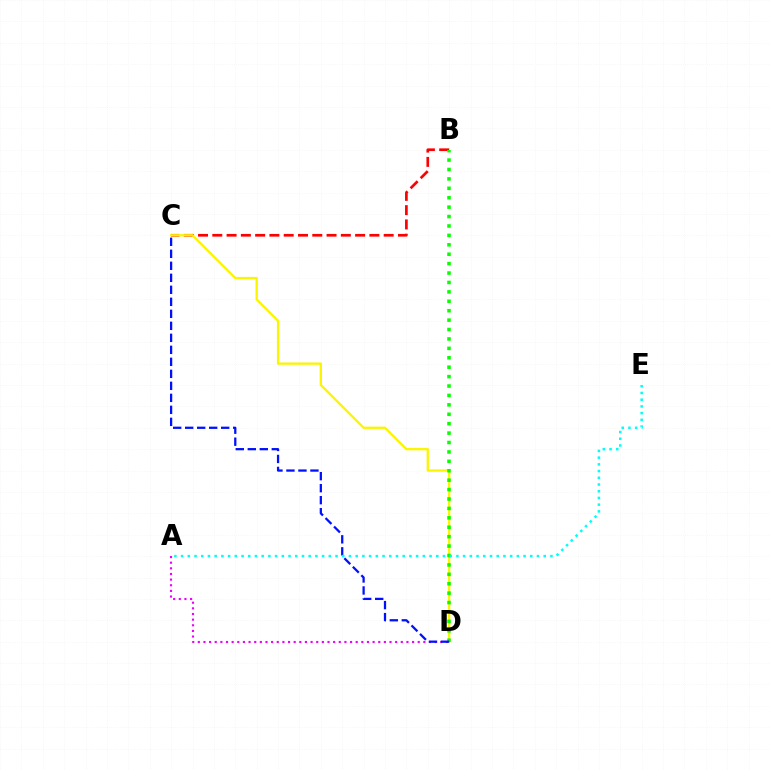{('B', 'C'): [{'color': '#ff0000', 'line_style': 'dashed', 'thickness': 1.94}], ('A', 'D'): [{'color': '#ee00ff', 'line_style': 'dotted', 'thickness': 1.53}], ('C', 'D'): [{'color': '#fcf500', 'line_style': 'solid', 'thickness': 1.66}, {'color': '#0010ff', 'line_style': 'dashed', 'thickness': 1.63}], ('B', 'D'): [{'color': '#08ff00', 'line_style': 'dotted', 'thickness': 2.56}], ('A', 'E'): [{'color': '#00fff6', 'line_style': 'dotted', 'thickness': 1.82}]}